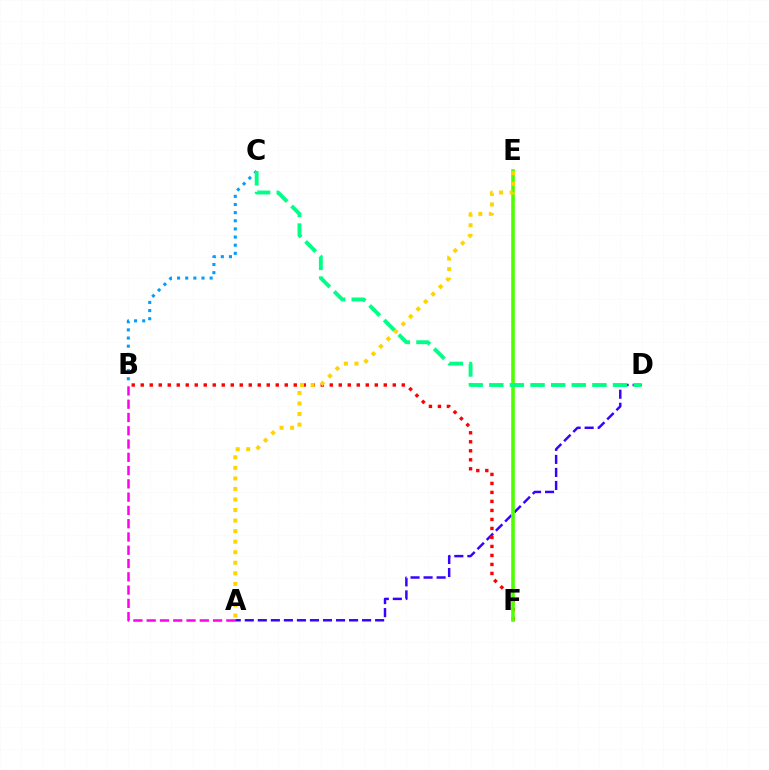{('A', 'D'): [{'color': '#3700ff', 'line_style': 'dashed', 'thickness': 1.77}], ('B', 'F'): [{'color': '#ff0000', 'line_style': 'dotted', 'thickness': 2.45}], ('A', 'B'): [{'color': '#ff00ed', 'line_style': 'dashed', 'thickness': 1.8}], ('B', 'C'): [{'color': '#009eff', 'line_style': 'dotted', 'thickness': 2.21}], ('E', 'F'): [{'color': '#4fff00', 'line_style': 'solid', 'thickness': 2.58}], ('A', 'E'): [{'color': '#ffd500', 'line_style': 'dotted', 'thickness': 2.87}], ('C', 'D'): [{'color': '#00ff86', 'line_style': 'dashed', 'thickness': 2.8}]}